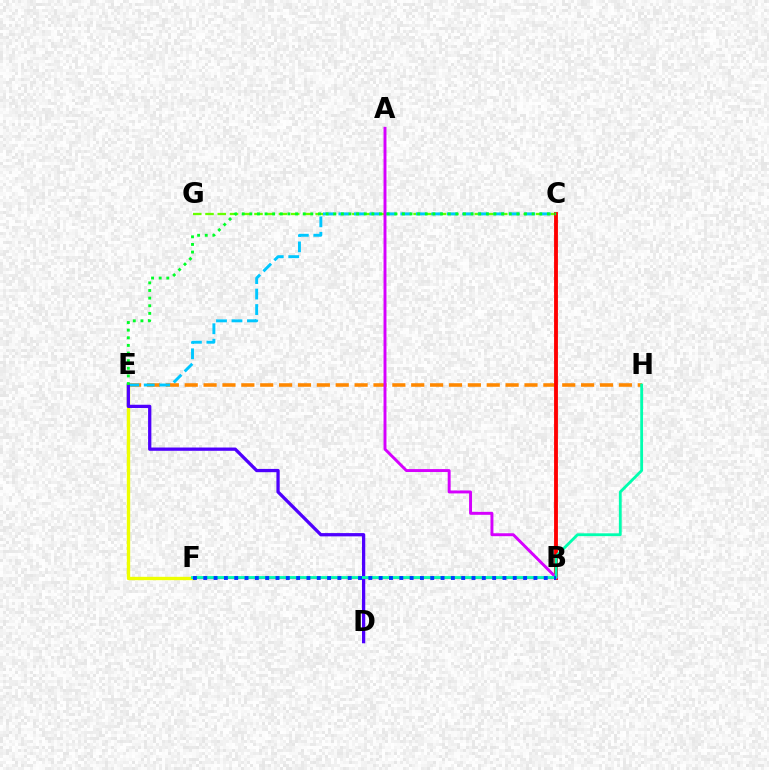{('C', 'G'): [{'color': '#66ff00', 'line_style': 'dashed', 'thickness': 1.66}], ('E', 'H'): [{'color': '#ff8800', 'line_style': 'dashed', 'thickness': 2.56}], ('E', 'F'): [{'color': '#eeff00', 'line_style': 'solid', 'thickness': 2.43}], ('B', 'F'): [{'color': '#ff00a0', 'line_style': 'solid', 'thickness': 1.6}, {'color': '#003fff', 'line_style': 'dotted', 'thickness': 2.8}], ('C', 'E'): [{'color': '#00c7ff', 'line_style': 'dashed', 'thickness': 2.1}, {'color': '#00ff27', 'line_style': 'dotted', 'thickness': 2.07}], ('B', 'C'): [{'color': '#ff0000', 'line_style': 'solid', 'thickness': 2.77}], ('A', 'B'): [{'color': '#d600ff', 'line_style': 'solid', 'thickness': 2.11}], ('D', 'E'): [{'color': '#4f00ff', 'line_style': 'solid', 'thickness': 2.35}], ('F', 'H'): [{'color': '#00ffaf', 'line_style': 'solid', 'thickness': 2.03}]}